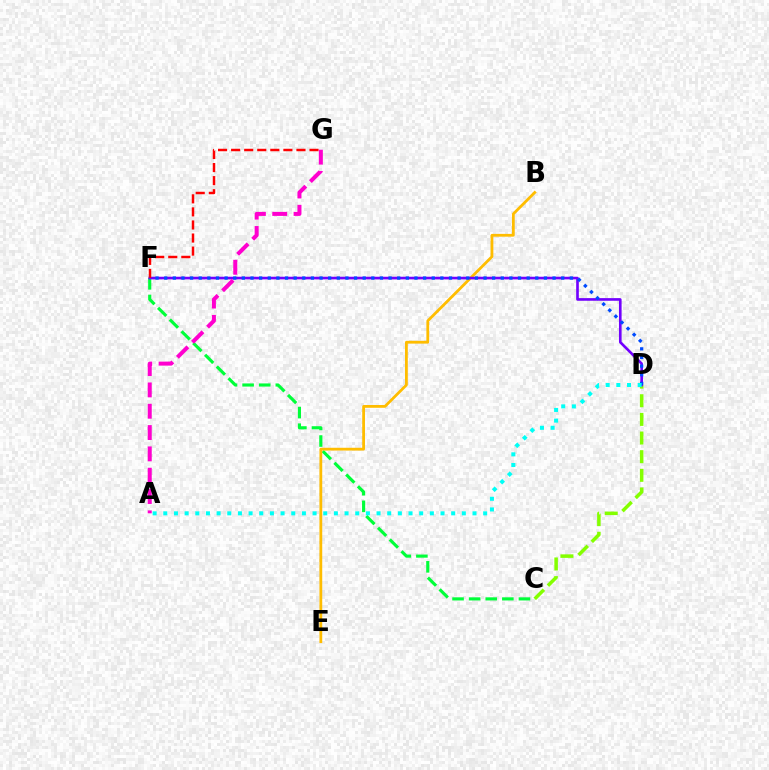{('C', 'D'): [{'color': '#84ff00', 'line_style': 'dashed', 'thickness': 2.53}], ('C', 'F'): [{'color': '#00ff39', 'line_style': 'dashed', 'thickness': 2.26}], ('B', 'E'): [{'color': '#ffbd00', 'line_style': 'solid', 'thickness': 2.01}], ('D', 'F'): [{'color': '#7200ff', 'line_style': 'solid', 'thickness': 1.9}, {'color': '#004bff', 'line_style': 'dotted', 'thickness': 2.34}], ('F', 'G'): [{'color': '#ff0000', 'line_style': 'dashed', 'thickness': 1.78}], ('A', 'D'): [{'color': '#00fff6', 'line_style': 'dotted', 'thickness': 2.9}], ('A', 'G'): [{'color': '#ff00cf', 'line_style': 'dashed', 'thickness': 2.9}]}